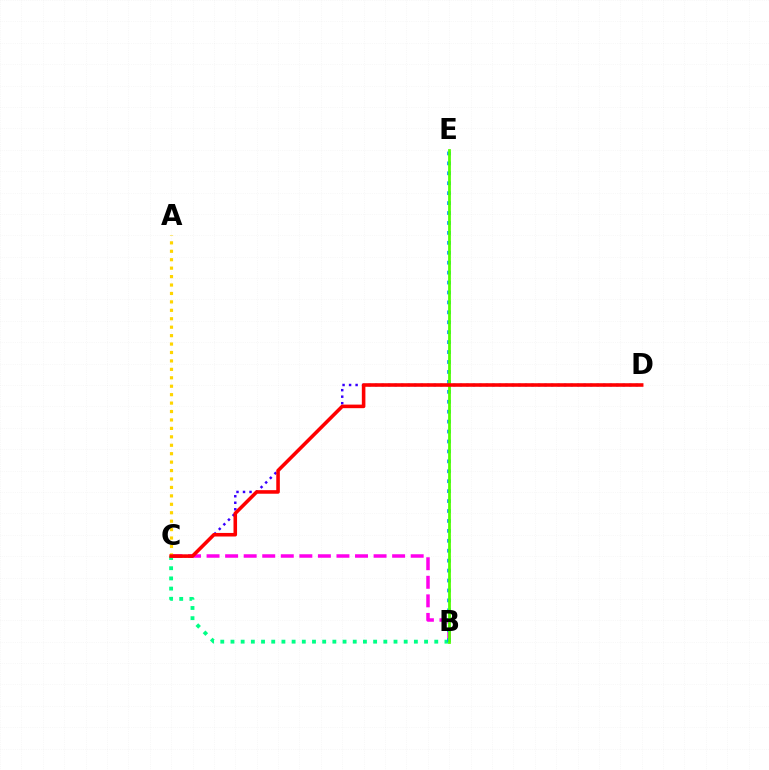{('C', 'D'): [{'color': '#3700ff', 'line_style': 'dotted', 'thickness': 1.77}, {'color': '#ff0000', 'line_style': 'solid', 'thickness': 2.57}], ('B', 'C'): [{'color': '#ff00ed', 'line_style': 'dashed', 'thickness': 2.52}, {'color': '#00ff86', 'line_style': 'dotted', 'thickness': 2.77}], ('A', 'C'): [{'color': '#ffd500', 'line_style': 'dotted', 'thickness': 2.29}], ('B', 'E'): [{'color': '#009eff', 'line_style': 'dotted', 'thickness': 2.7}, {'color': '#4fff00', 'line_style': 'solid', 'thickness': 1.99}]}